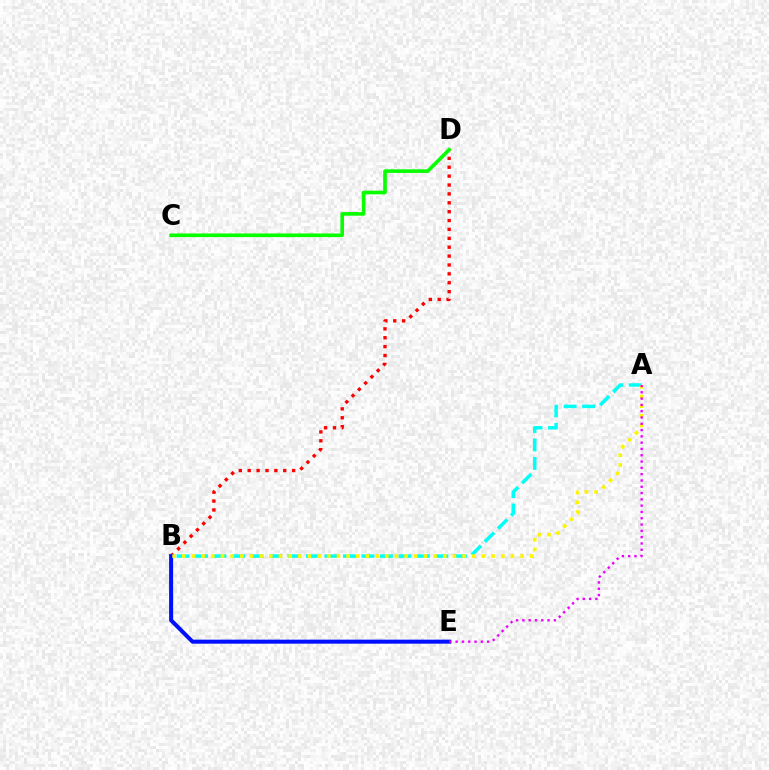{('B', 'D'): [{'color': '#ff0000', 'line_style': 'dotted', 'thickness': 2.41}], ('A', 'B'): [{'color': '#00fff6', 'line_style': 'dashed', 'thickness': 2.51}, {'color': '#fcf500', 'line_style': 'dotted', 'thickness': 2.63}], ('B', 'E'): [{'color': '#0010ff', 'line_style': 'solid', 'thickness': 2.9}], ('C', 'D'): [{'color': '#08ff00', 'line_style': 'solid', 'thickness': 2.62}], ('A', 'E'): [{'color': '#ee00ff', 'line_style': 'dotted', 'thickness': 1.71}]}